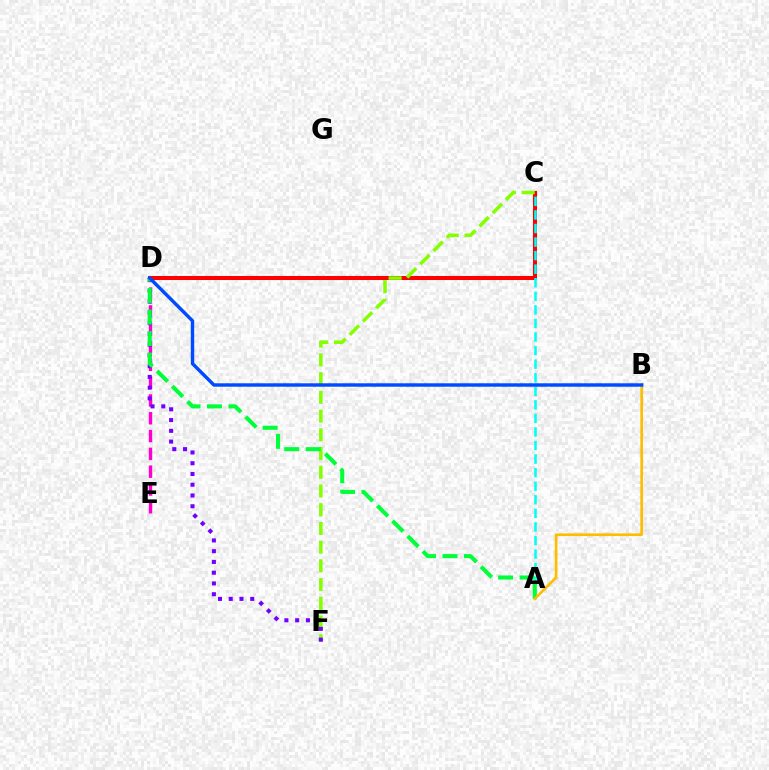{('D', 'E'): [{'color': '#ff00cf', 'line_style': 'dashed', 'thickness': 2.42}], ('C', 'D'): [{'color': '#ff0000', 'line_style': 'solid', 'thickness': 2.9}], ('A', 'C'): [{'color': '#00fff6', 'line_style': 'dashed', 'thickness': 1.84}], ('C', 'F'): [{'color': '#84ff00', 'line_style': 'dashed', 'thickness': 2.54}], ('D', 'F'): [{'color': '#7200ff', 'line_style': 'dotted', 'thickness': 2.92}], ('A', 'D'): [{'color': '#00ff39', 'line_style': 'dashed', 'thickness': 2.92}], ('A', 'B'): [{'color': '#ffbd00', 'line_style': 'solid', 'thickness': 1.92}], ('B', 'D'): [{'color': '#004bff', 'line_style': 'solid', 'thickness': 2.47}]}